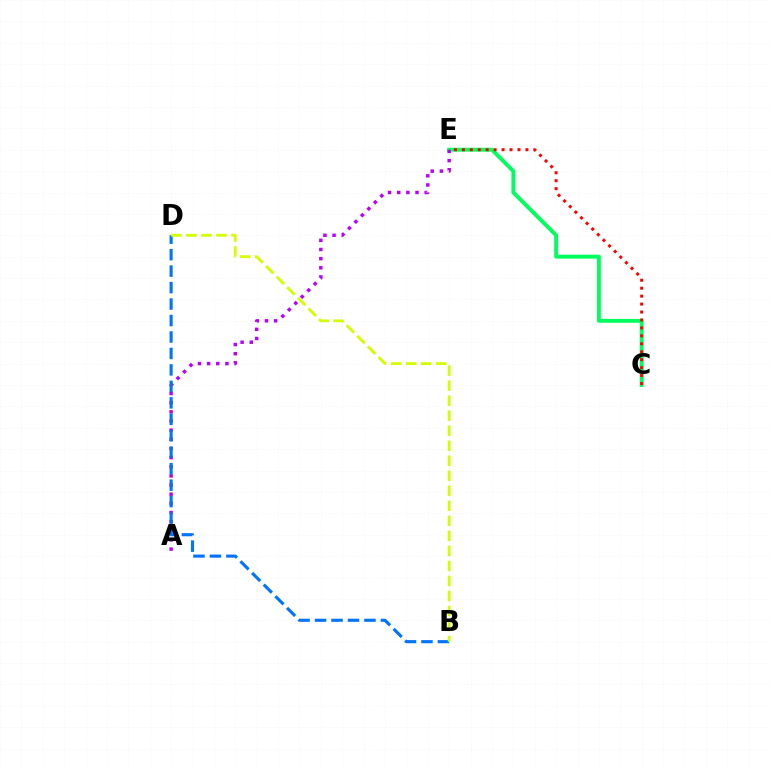{('C', 'E'): [{'color': '#00ff5c', 'line_style': 'solid', 'thickness': 2.8}, {'color': '#ff0000', 'line_style': 'dotted', 'thickness': 2.16}], ('A', 'E'): [{'color': '#b900ff', 'line_style': 'dotted', 'thickness': 2.49}], ('B', 'D'): [{'color': '#0074ff', 'line_style': 'dashed', 'thickness': 2.24}, {'color': '#d1ff00', 'line_style': 'dashed', 'thickness': 2.04}]}